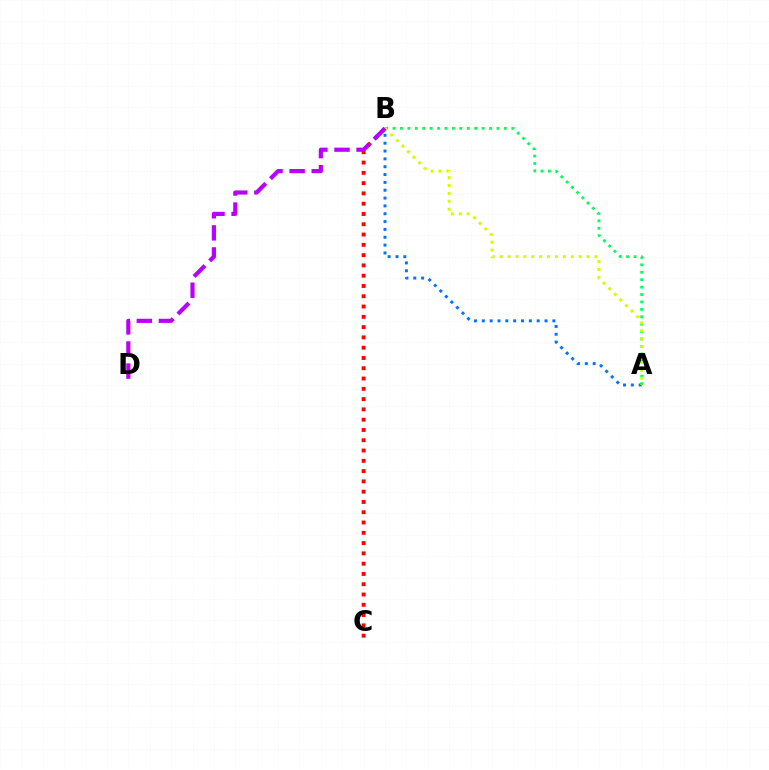{('A', 'B'): [{'color': '#0074ff', 'line_style': 'dotted', 'thickness': 2.13}, {'color': '#00ff5c', 'line_style': 'dotted', 'thickness': 2.02}, {'color': '#d1ff00', 'line_style': 'dotted', 'thickness': 2.15}], ('B', 'C'): [{'color': '#ff0000', 'line_style': 'dotted', 'thickness': 2.79}], ('B', 'D'): [{'color': '#b900ff', 'line_style': 'dashed', 'thickness': 3.0}]}